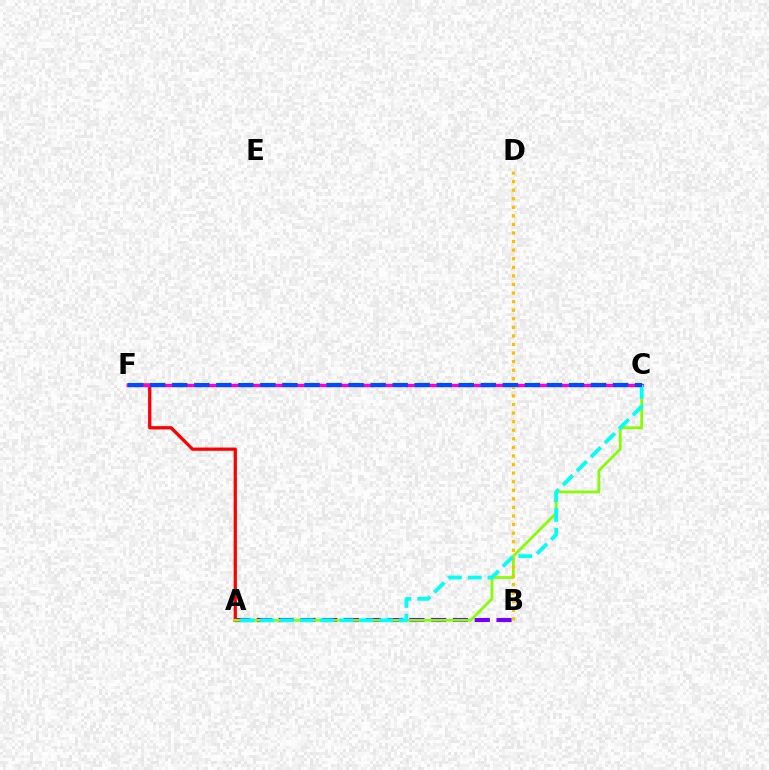{('A', 'B'): [{'color': '#7200ff', 'line_style': 'dashed', 'thickness': 2.96}], ('C', 'F'): [{'color': '#00ff39', 'line_style': 'dotted', 'thickness': 2.35}, {'color': '#ff00cf', 'line_style': 'solid', 'thickness': 2.41}, {'color': '#004bff', 'line_style': 'dashed', 'thickness': 2.99}], ('A', 'F'): [{'color': '#ff0000', 'line_style': 'solid', 'thickness': 2.35}], ('A', 'C'): [{'color': '#84ff00', 'line_style': 'solid', 'thickness': 1.97}, {'color': '#00fff6', 'line_style': 'dashed', 'thickness': 2.69}], ('B', 'D'): [{'color': '#ffbd00', 'line_style': 'dotted', 'thickness': 2.33}]}